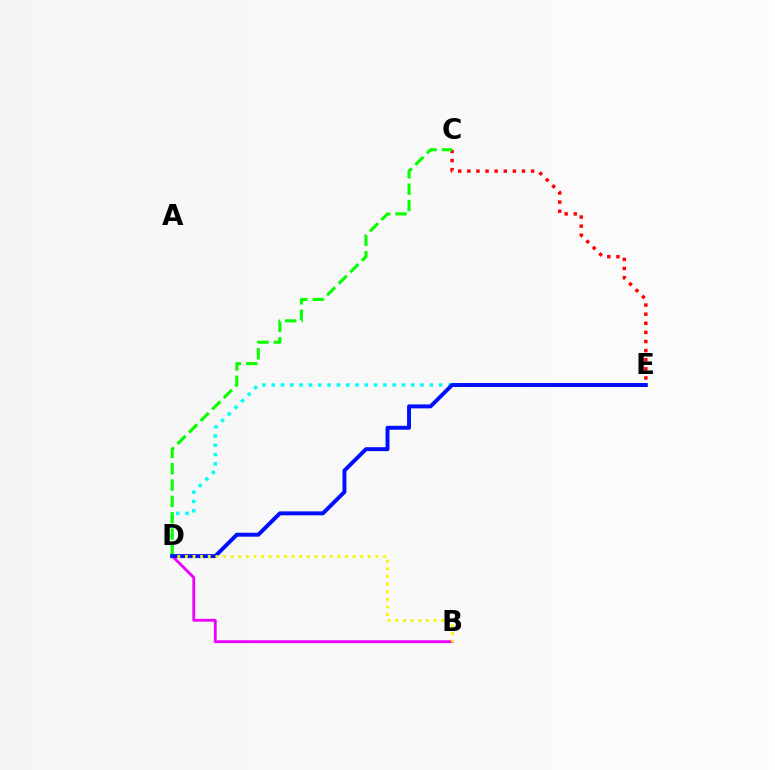{('D', 'E'): [{'color': '#00fff6', 'line_style': 'dotted', 'thickness': 2.53}, {'color': '#0010ff', 'line_style': 'solid', 'thickness': 2.84}], ('C', 'E'): [{'color': '#ff0000', 'line_style': 'dotted', 'thickness': 2.47}], ('C', 'D'): [{'color': '#08ff00', 'line_style': 'dashed', 'thickness': 2.22}], ('B', 'D'): [{'color': '#ee00ff', 'line_style': 'solid', 'thickness': 2.03}, {'color': '#fcf500', 'line_style': 'dotted', 'thickness': 2.07}]}